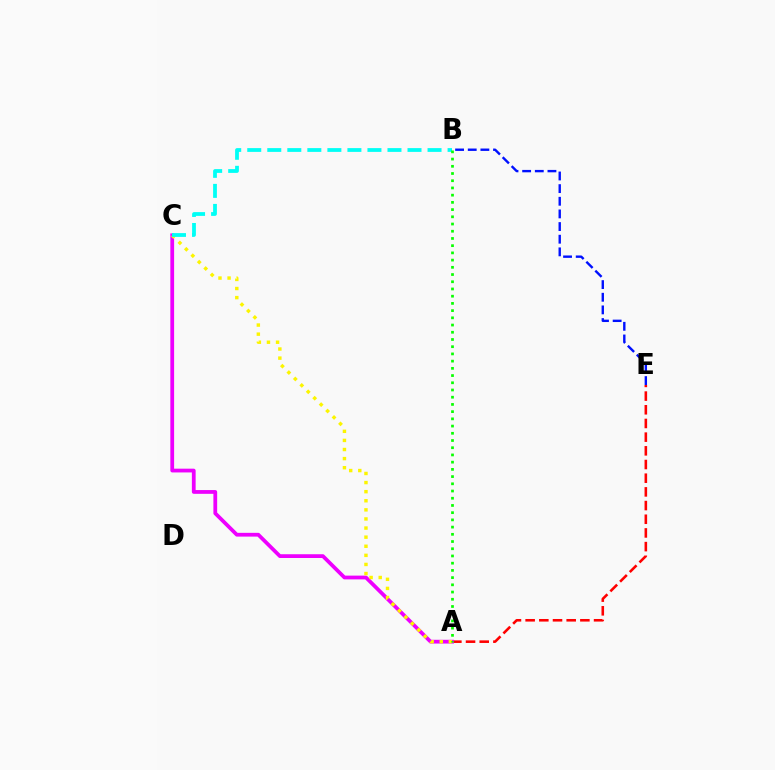{('A', 'E'): [{'color': '#ff0000', 'line_style': 'dashed', 'thickness': 1.86}], ('A', 'C'): [{'color': '#ee00ff', 'line_style': 'solid', 'thickness': 2.71}, {'color': '#fcf500', 'line_style': 'dotted', 'thickness': 2.47}], ('B', 'E'): [{'color': '#0010ff', 'line_style': 'dashed', 'thickness': 1.72}], ('B', 'C'): [{'color': '#00fff6', 'line_style': 'dashed', 'thickness': 2.72}], ('A', 'B'): [{'color': '#08ff00', 'line_style': 'dotted', 'thickness': 1.96}]}